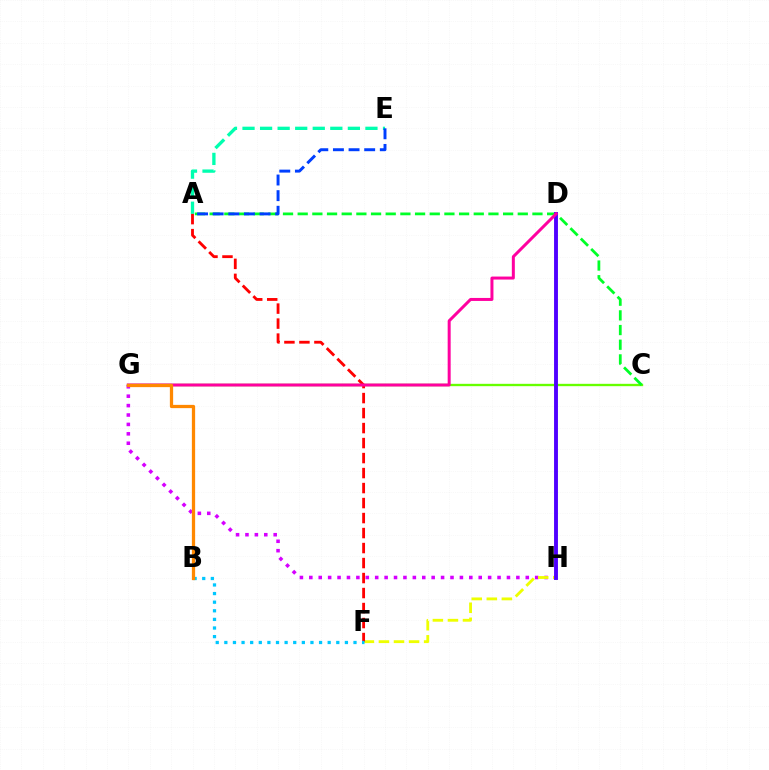{('A', 'E'): [{'color': '#00ffaf', 'line_style': 'dashed', 'thickness': 2.39}, {'color': '#003fff', 'line_style': 'dashed', 'thickness': 2.12}], ('C', 'G'): [{'color': '#66ff00', 'line_style': 'solid', 'thickness': 1.69}], ('A', 'C'): [{'color': '#00ff27', 'line_style': 'dashed', 'thickness': 1.99}], ('G', 'H'): [{'color': '#d600ff', 'line_style': 'dotted', 'thickness': 2.56}], ('F', 'H'): [{'color': '#eeff00', 'line_style': 'dashed', 'thickness': 2.05}], ('A', 'F'): [{'color': '#ff0000', 'line_style': 'dashed', 'thickness': 2.04}], ('D', 'H'): [{'color': '#4f00ff', 'line_style': 'solid', 'thickness': 2.8}], ('D', 'G'): [{'color': '#ff00a0', 'line_style': 'solid', 'thickness': 2.16}], ('B', 'F'): [{'color': '#00c7ff', 'line_style': 'dotted', 'thickness': 2.34}], ('B', 'G'): [{'color': '#ff8800', 'line_style': 'solid', 'thickness': 2.35}]}